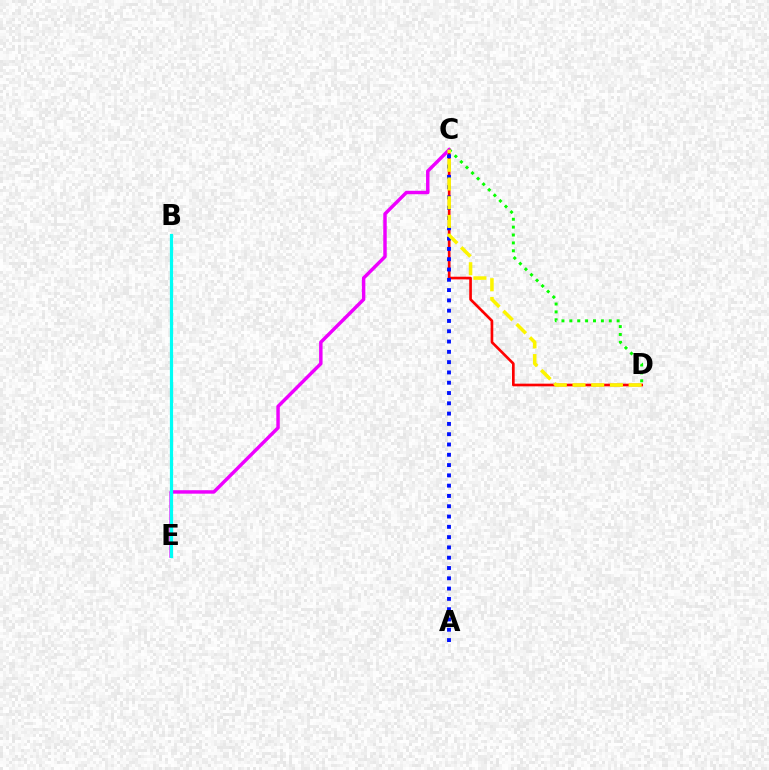{('C', 'D'): [{'color': '#ff0000', 'line_style': 'solid', 'thickness': 1.92}, {'color': '#08ff00', 'line_style': 'dotted', 'thickness': 2.14}, {'color': '#fcf500', 'line_style': 'dashed', 'thickness': 2.54}], ('A', 'C'): [{'color': '#0010ff', 'line_style': 'dotted', 'thickness': 2.8}], ('C', 'E'): [{'color': '#ee00ff', 'line_style': 'solid', 'thickness': 2.49}], ('B', 'E'): [{'color': '#00fff6', 'line_style': 'solid', 'thickness': 2.31}]}